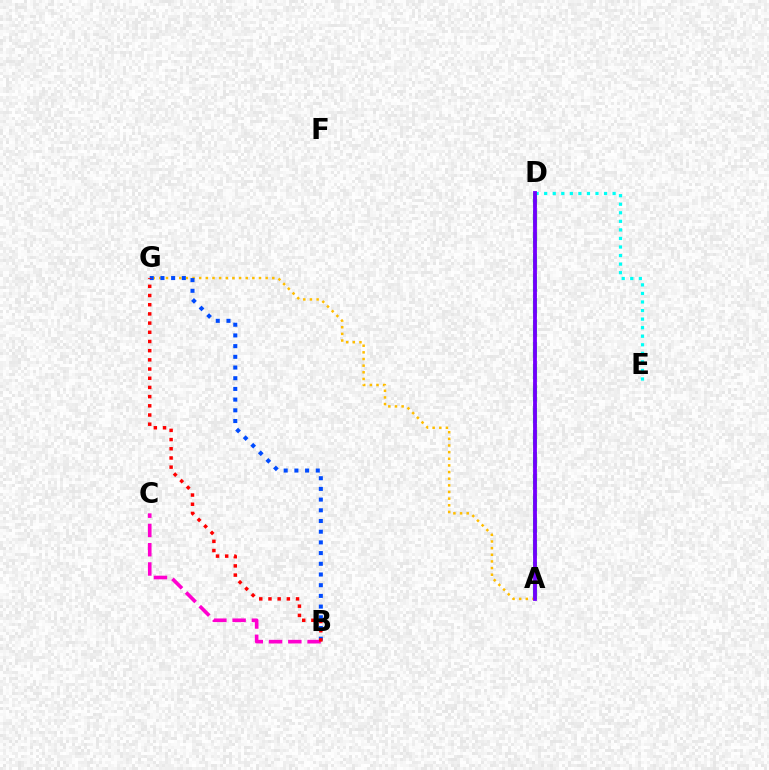{('A', 'G'): [{'color': '#ffbd00', 'line_style': 'dotted', 'thickness': 1.81}], ('B', 'G'): [{'color': '#004bff', 'line_style': 'dotted', 'thickness': 2.91}, {'color': '#ff0000', 'line_style': 'dotted', 'thickness': 2.5}], ('D', 'E'): [{'color': '#00fff6', 'line_style': 'dotted', 'thickness': 2.32}], ('A', 'D'): [{'color': '#00ff39', 'line_style': 'dashed', 'thickness': 2.98}, {'color': '#84ff00', 'line_style': 'dotted', 'thickness': 2.73}, {'color': '#7200ff', 'line_style': 'solid', 'thickness': 2.75}], ('B', 'C'): [{'color': '#ff00cf', 'line_style': 'dashed', 'thickness': 2.62}]}